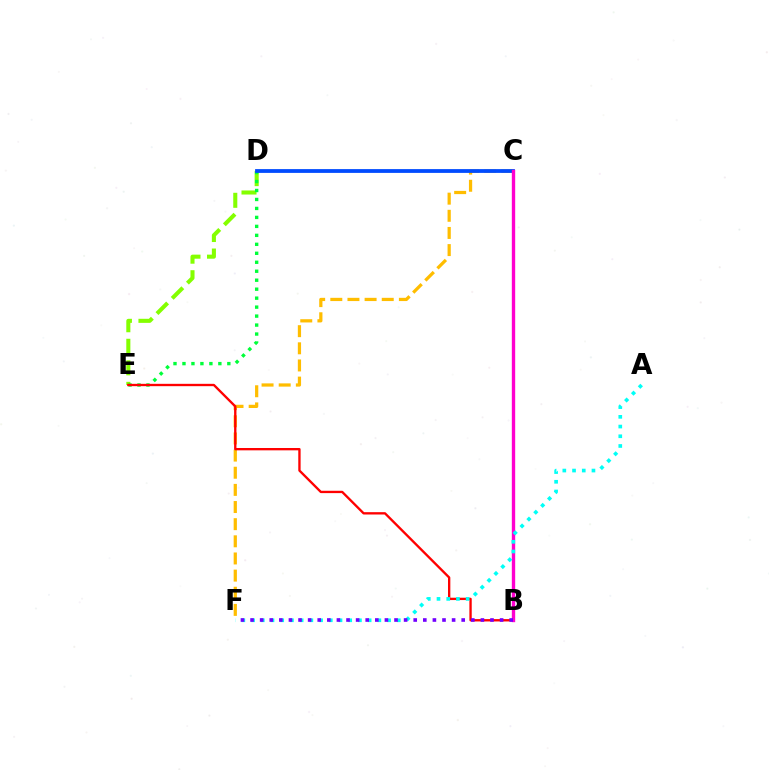{('C', 'F'): [{'color': '#ffbd00', 'line_style': 'dashed', 'thickness': 2.33}], ('D', 'E'): [{'color': '#84ff00', 'line_style': 'dashed', 'thickness': 2.93}, {'color': '#00ff39', 'line_style': 'dotted', 'thickness': 2.44}], ('C', 'D'): [{'color': '#004bff', 'line_style': 'solid', 'thickness': 2.73}], ('B', 'E'): [{'color': '#ff0000', 'line_style': 'solid', 'thickness': 1.69}], ('B', 'C'): [{'color': '#ff00cf', 'line_style': 'solid', 'thickness': 2.42}], ('A', 'F'): [{'color': '#00fff6', 'line_style': 'dotted', 'thickness': 2.64}], ('B', 'F'): [{'color': '#7200ff', 'line_style': 'dotted', 'thickness': 2.61}]}